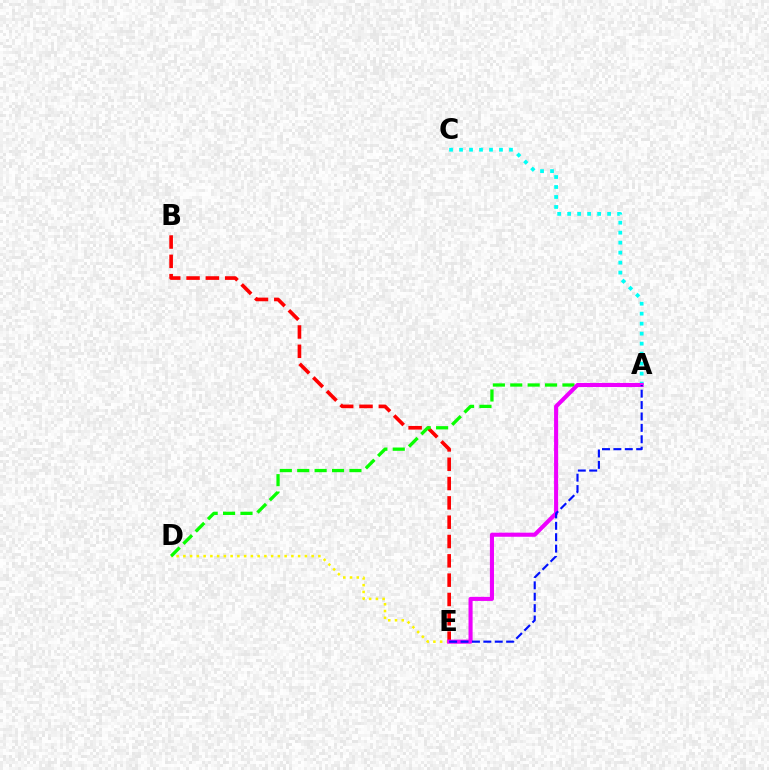{('B', 'E'): [{'color': '#ff0000', 'line_style': 'dashed', 'thickness': 2.62}], ('D', 'E'): [{'color': '#fcf500', 'line_style': 'dotted', 'thickness': 1.83}], ('A', 'D'): [{'color': '#08ff00', 'line_style': 'dashed', 'thickness': 2.36}], ('A', 'C'): [{'color': '#00fff6', 'line_style': 'dotted', 'thickness': 2.71}], ('A', 'E'): [{'color': '#ee00ff', 'line_style': 'solid', 'thickness': 2.94}, {'color': '#0010ff', 'line_style': 'dashed', 'thickness': 1.55}]}